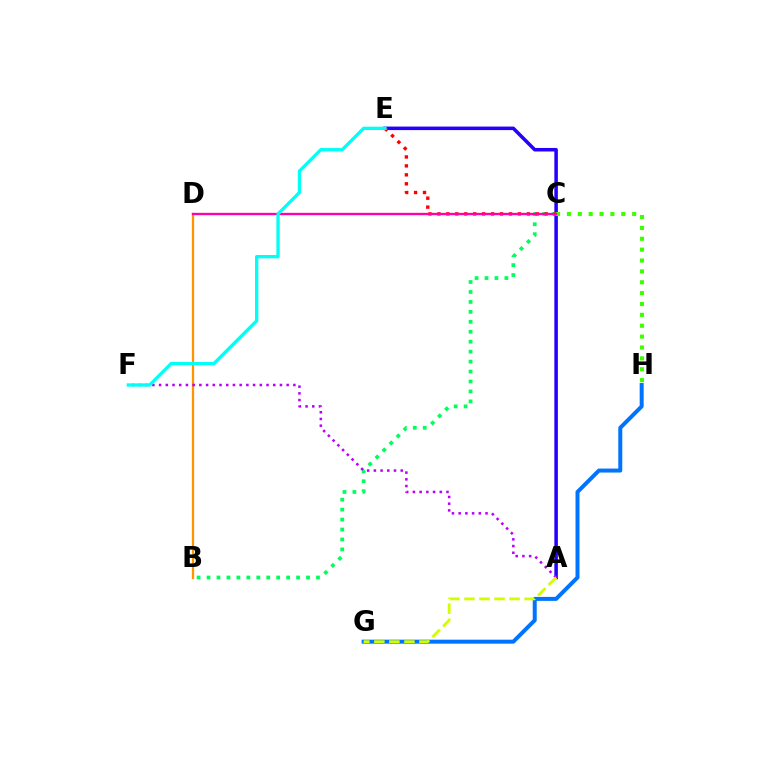{('B', 'D'): [{'color': '#ff9400', 'line_style': 'solid', 'thickness': 1.61}], ('A', 'E'): [{'color': '#2500ff', 'line_style': 'solid', 'thickness': 2.54}], ('B', 'C'): [{'color': '#00ff5c', 'line_style': 'dotted', 'thickness': 2.7}], ('C', 'H'): [{'color': '#3dff00', 'line_style': 'dotted', 'thickness': 2.95}], ('A', 'F'): [{'color': '#b900ff', 'line_style': 'dotted', 'thickness': 1.82}], ('G', 'H'): [{'color': '#0074ff', 'line_style': 'solid', 'thickness': 2.87}], ('C', 'E'): [{'color': '#ff0000', 'line_style': 'dotted', 'thickness': 2.43}], ('C', 'D'): [{'color': '#ff00ac', 'line_style': 'solid', 'thickness': 1.69}], ('E', 'F'): [{'color': '#00fff6', 'line_style': 'solid', 'thickness': 2.39}], ('A', 'G'): [{'color': '#d1ff00', 'line_style': 'dashed', 'thickness': 2.04}]}